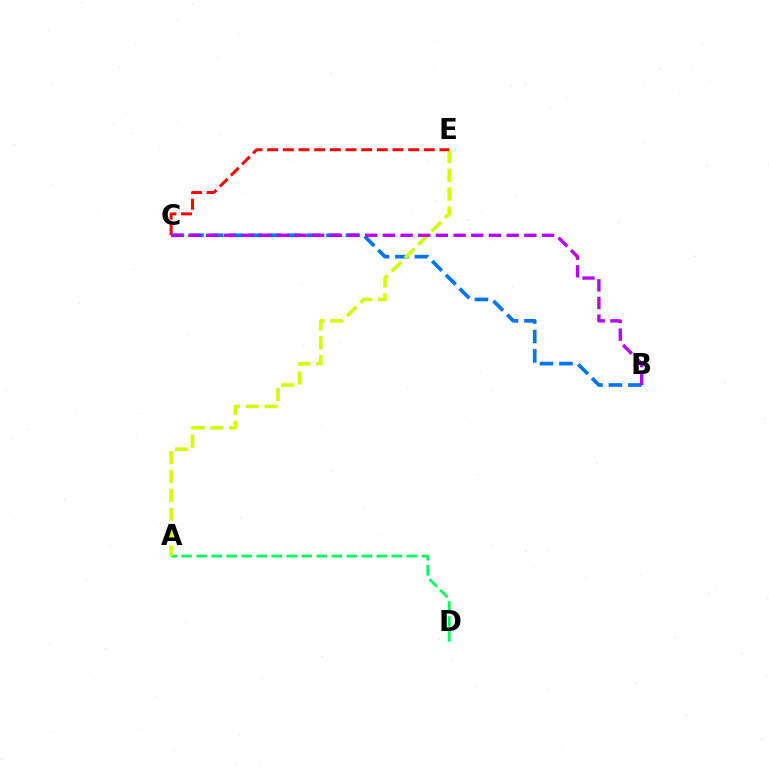{('A', 'D'): [{'color': '#00ff5c', 'line_style': 'dashed', 'thickness': 2.04}], ('B', 'C'): [{'color': '#0074ff', 'line_style': 'dashed', 'thickness': 2.64}, {'color': '#b900ff', 'line_style': 'dashed', 'thickness': 2.4}], ('A', 'E'): [{'color': '#d1ff00', 'line_style': 'dashed', 'thickness': 2.57}], ('C', 'E'): [{'color': '#ff0000', 'line_style': 'dashed', 'thickness': 2.13}]}